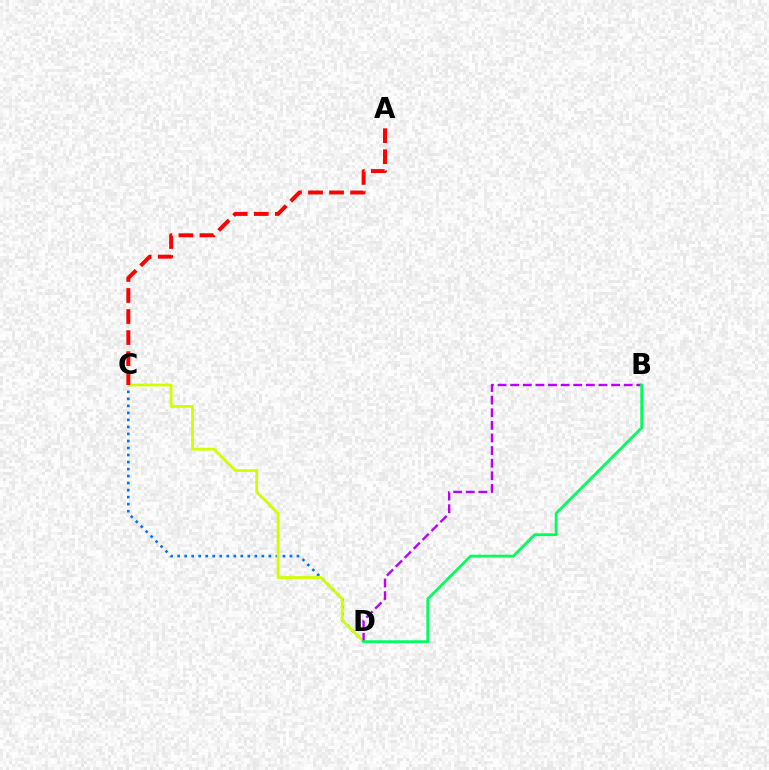{('C', 'D'): [{'color': '#0074ff', 'line_style': 'dotted', 'thickness': 1.91}, {'color': '#d1ff00', 'line_style': 'solid', 'thickness': 2.01}], ('B', 'D'): [{'color': '#b900ff', 'line_style': 'dashed', 'thickness': 1.71}, {'color': '#00ff5c', 'line_style': 'solid', 'thickness': 2.01}], ('A', 'C'): [{'color': '#ff0000', 'line_style': 'dashed', 'thickness': 2.86}]}